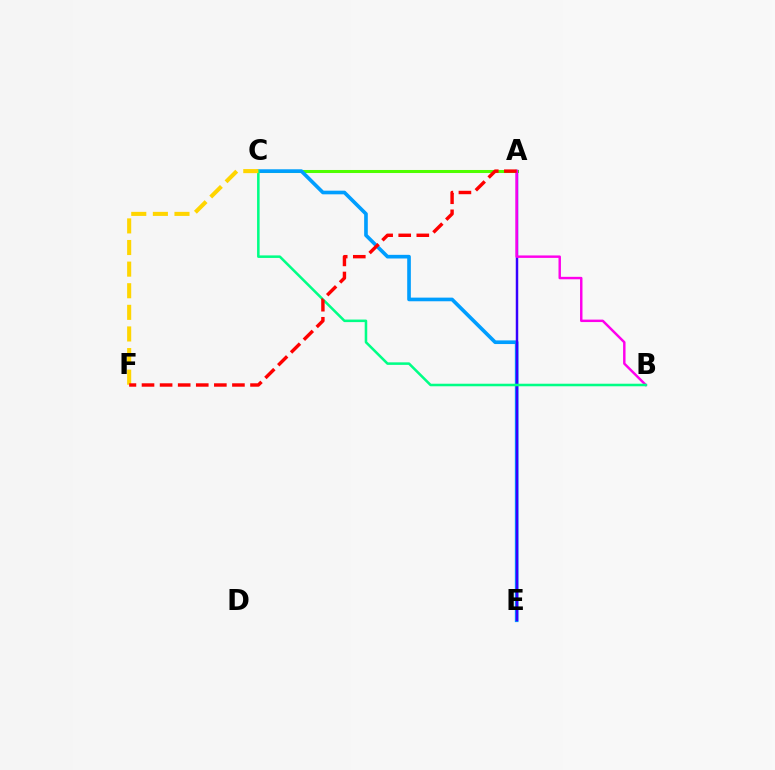{('A', 'C'): [{'color': '#4fff00', 'line_style': 'solid', 'thickness': 2.19}], ('C', 'E'): [{'color': '#009eff', 'line_style': 'solid', 'thickness': 2.63}], ('A', 'E'): [{'color': '#3700ff', 'line_style': 'solid', 'thickness': 1.78}], ('A', 'B'): [{'color': '#ff00ed', 'line_style': 'solid', 'thickness': 1.76}], ('B', 'C'): [{'color': '#00ff86', 'line_style': 'solid', 'thickness': 1.83}], ('C', 'F'): [{'color': '#ffd500', 'line_style': 'dashed', 'thickness': 2.94}], ('A', 'F'): [{'color': '#ff0000', 'line_style': 'dashed', 'thickness': 2.46}]}